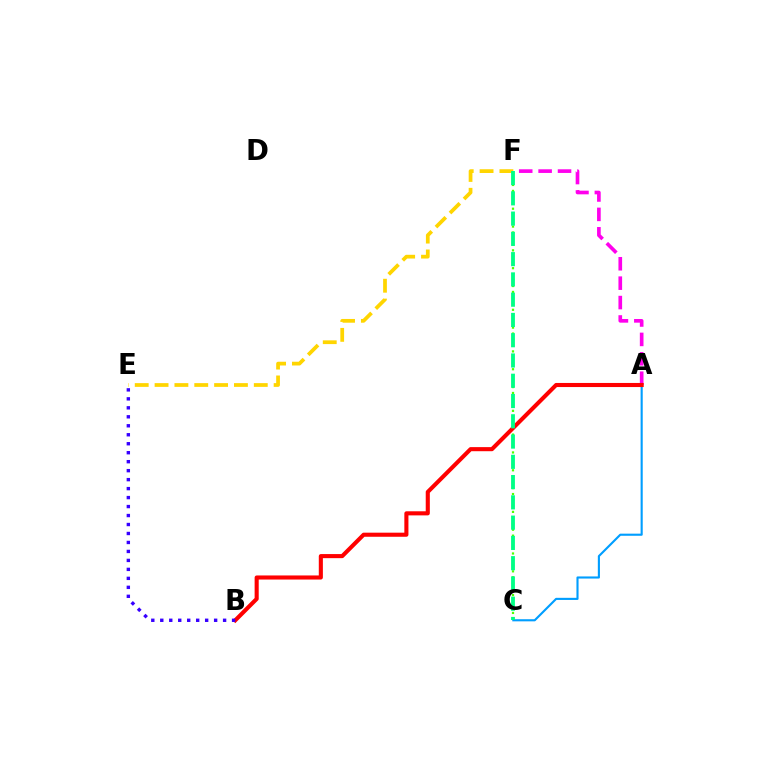{('A', 'F'): [{'color': '#ff00ed', 'line_style': 'dashed', 'thickness': 2.64}], ('E', 'F'): [{'color': '#ffd500', 'line_style': 'dashed', 'thickness': 2.7}], ('A', 'C'): [{'color': '#009eff', 'line_style': 'solid', 'thickness': 1.53}], ('C', 'F'): [{'color': '#4fff00', 'line_style': 'dotted', 'thickness': 1.62}, {'color': '#00ff86', 'line_style': 'dashed', 'thickness': 2.75}], ('A', 'B'): [{'color': '#ff0000', 'line_style': 'solid', 'thickness': 2.95}], ('B', 'E'): [{'color': '#3700ff', 'line_style': 'dotted', 'thickness': 2.44}]}